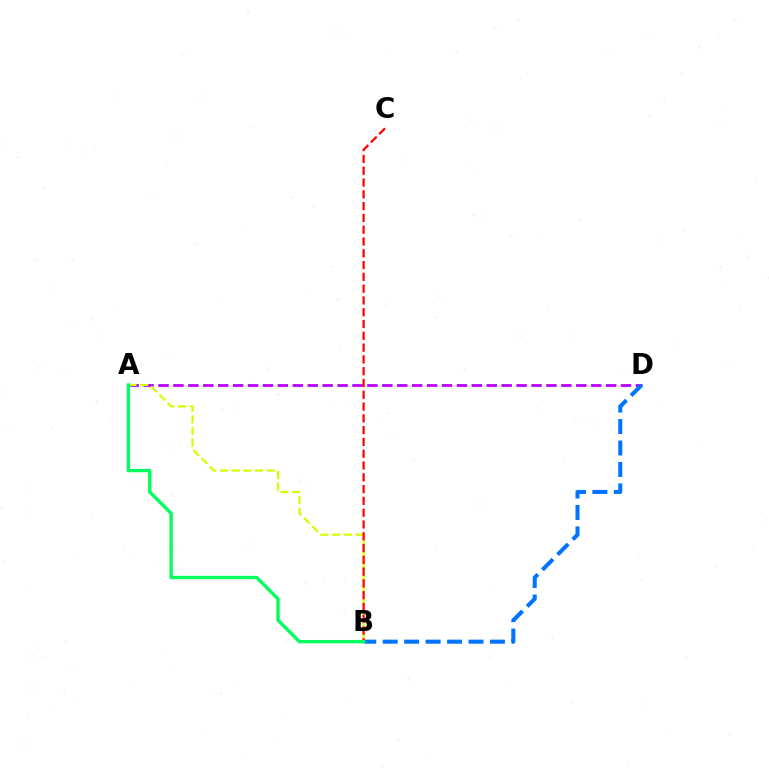{('A', 'D'): [{'color': '#b900ff', 'line_style': 'dashed', 'thickness': 2.03}], ('B', 'D'): [{'color': '#0074ff', 'line_style': 'dashed', 'thickness': 2.91}], ('A', 'B'): [{'color': '#d1ff00', 'line_style': 'dashed', 'thickness': 1.59}, {'color': '#00ff5c', 'line_style': 'solid', 'thickness': 2.41}], ('B', 'C'): [{'color': '#ff0000', 'line_style': 'dashed', 'thickness': 1.6}]}